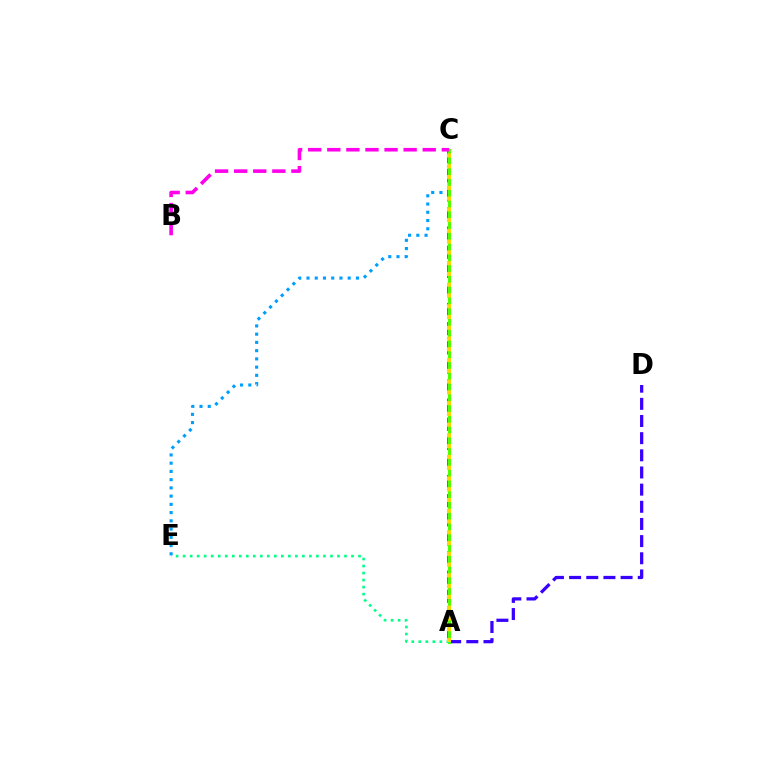{('A', 'C'): [{'color': '#ff0000', 'line_style': 'dashed', 'thickness': 2.6}, {'color': '#4fff00', 'line_style': 'solid', 'thickness': 2.25}, {'color': '#ffd500', 'line_style': 'dotted', 'thickness': 2.92}], ('A', 'D'): [{'color': '#3700ff', 'line_style': 'dashed', 'thickness': 2.33}], ('C', 'E'): [{'color': '#009eff', 'line_style': 'dotted', 'thickness': 2.24}], ('A', 'E'): [{'color': '#00ff86', 'line_style': 'dotted', 'thickness': 1.91}], ('B', 'C'): [{'color': '#ff00ed', 'line_style': 'dashed', 'thickness': 2.59}]}